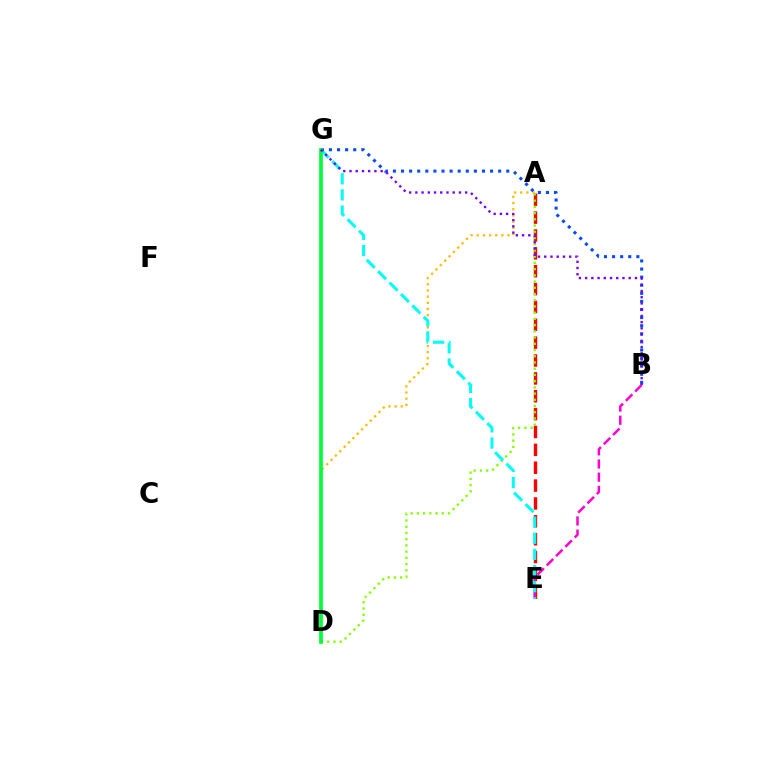{('A', 'E'): [{'color': '#ff0000', 'line_style': 'dashed', 'thickness': 2.43}], ('B', 'E'): [{'color': '#ff00cf', 'line_style': 'dashed', 'thickness': 1.79}], ('A', 'D'): [{'color': '#ffbd00', 'line_style': 'dotted', 'thickness': 1.67}, {'color': '#84ff00', 'line_style': 'dotted', 'thickness': 1.69}], ('E', 'G'): [{'color': '#00fff6', 'line_style': 'dashed', 'thickness': 2.19}], ('B', 'G'): [{'color': '#004bff', 'line_style': 'dotted', 'thickness': 2.2}, {'color': '#7200ff', 'line_style': 'dotted', 'thickness': 1.69}], ('D', 'G'): [{'color': '#00ff39', 'line_style': 'solid', 'thickness': 2.67}]}